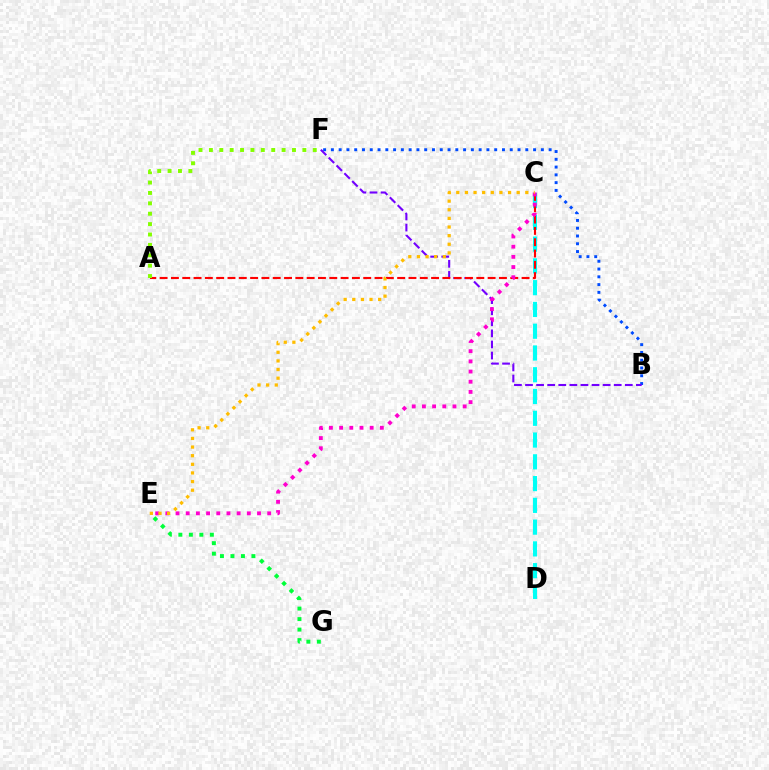{('B', 'F'): [{'color': '#004bff', 'line_style': 'dotted', 'thickness': 2.11}, {'color': '#7200ff', 'line_style': 'dashed', 'thickness': 1.51}], ('E', 'G'): [{'color': '#00ff39', 'line_style': 'dotted', 'thickness': 2.85}], ('C', 'D'): [{'color': '#00fff6', 'line_style': 'dashed', 'thickness': 2.96}], ('A', 'C'): [{'color': '#ff0000', 'line_style': 'dashed', 'thickness': 1.54}], ('C', 'E'): [{'color': '#ff00cf', 'line_style': 'dotted', 'thickness': 2.77}, {'color': '#ffbd00', 'line_style': 'dotted', 'thickness': 2.34}], ('A', 'F'): [{'color': '#84ff00', 'line_style': 'dotted', 'thickness': 2.82}]}